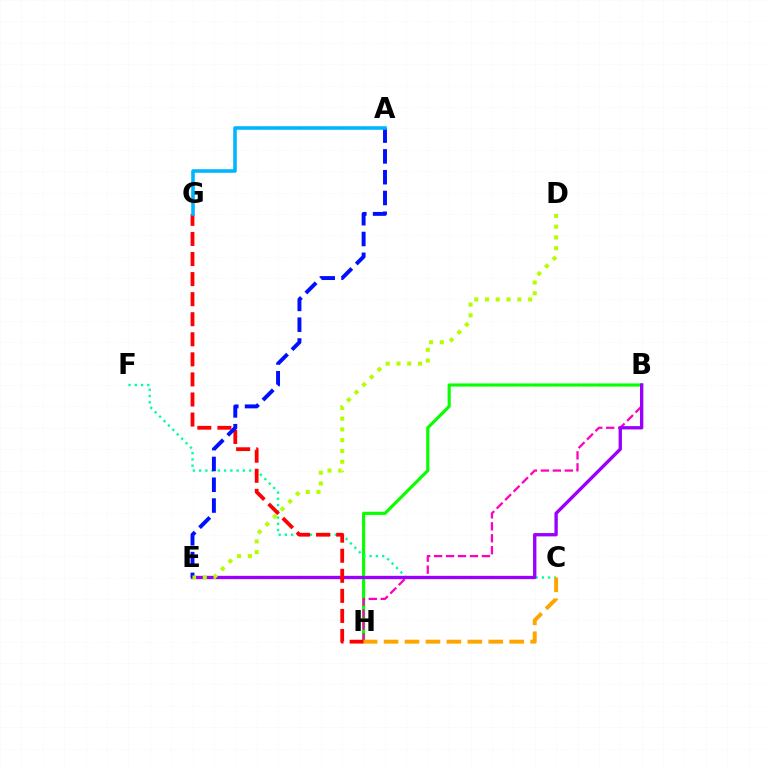{('B', 'H'): [{'color': '#08ff00', 'line_style': 'solid', 'thickness': 2.26}, {'color': '#ff00bd', 'line_style': 'dashed', 'thickness': 1.62}], ('C', 'F'): [{'color': '#00ff9d', 'line_style': 'dotted', 'thickness': 1.7}], ('B', 'E'): [{'color': '#9b00ff', 'line_style': 'solid', 'thickness': 2.4}], ('G', 'H'): [{'color': '#ff0000', 'line_style': 'dashed', 'thickness': 2.73}], ('A', 'E'): [{'color': '#0010ff', 'line_style': 'dashed', 'thickness': 2.83}], ('C', 'H'): [{'color': '#ffa500', 'line_style': 'dashed', 'thickness': 2.84}], ('D', 'E'): [{'color': '#b3ff00', 'line_style': 'dotted', 'thickness': 2.93}], ('A', 'G'): [{'color': '#00b5ff', 'line_style': 'solid', 'thickness': 2.57}]}